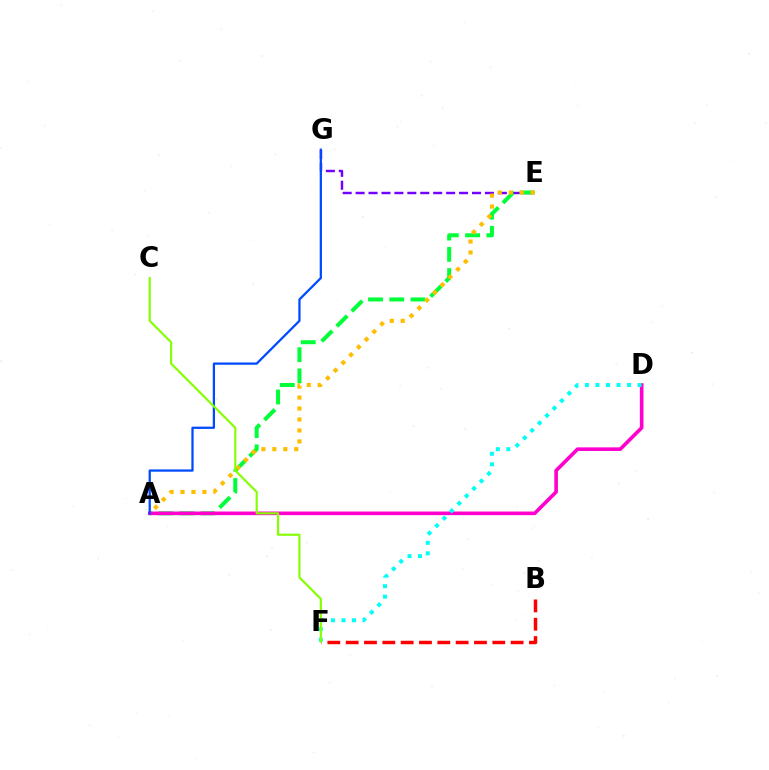{('E', 'G'): [{'color': '#7200ff', 'line_style': 'dashed', 'thickness': 1.76}], ('B', 'F'): [{'color': '#ff0000', 'line_style': 'dashed', 'thickness': 2.49}], ('A', 'E'): [{'color': '#00ff39', 'line_style': 'dashed', 'thickness': 2.89}, {'color': '#ffbd00', 'line_style': 'dotted', 'thickness': 2.98}], ('A', 'D'): [{'color': '#ff00cf', 'line_style': 'solid', 'thickness': 2.61}], ('D', 'F'): [{'color': '#00fff6', 'line_style': 'dotted', 'thickness': 2.86}], ('A', 'G'): [{'color': '#004bff', 'line_style': 'solid', 'thickness': 1.63}], ('C', 'F'): [{'color': '#84ff00', 'line_style': 'solid', 'thickness': 1.54}]}